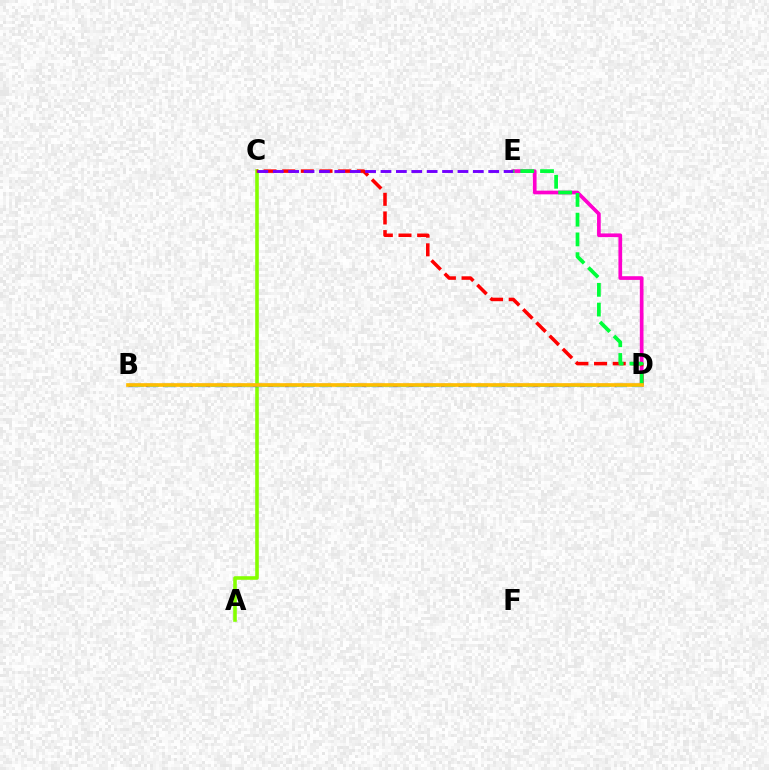{('D', 'E'): [{'color': '#ff00cf', 'line_style': 'solid', 'thickness': 2.65}, {'color': '#00ff39', 'line_style': 'dashed', 'thickness': 2.68}], ('A', 'C'): [{'color': '#84ff00', 'line_style': 'solid', 'thickness': 2.58}], ('B', 'D'): [{'color': '#004bff', 'line_style': 'dashed', 'thickness': 2.36}, {'color': '#00fff6', 'line_style': 'dashed', 'thickness': 2.12}, {'color': '#ffbd00', 'line_style': 'solid', 'thickness': 2.63}], ('C', 'D'): [{'color': '#ff0000', 'line_style': 'dashed', 'thickness': 2.54}], ('C', 'E'): [{'color': '#7200ff', 'line_style': 'dashed', 'thickness': 2.09}]}